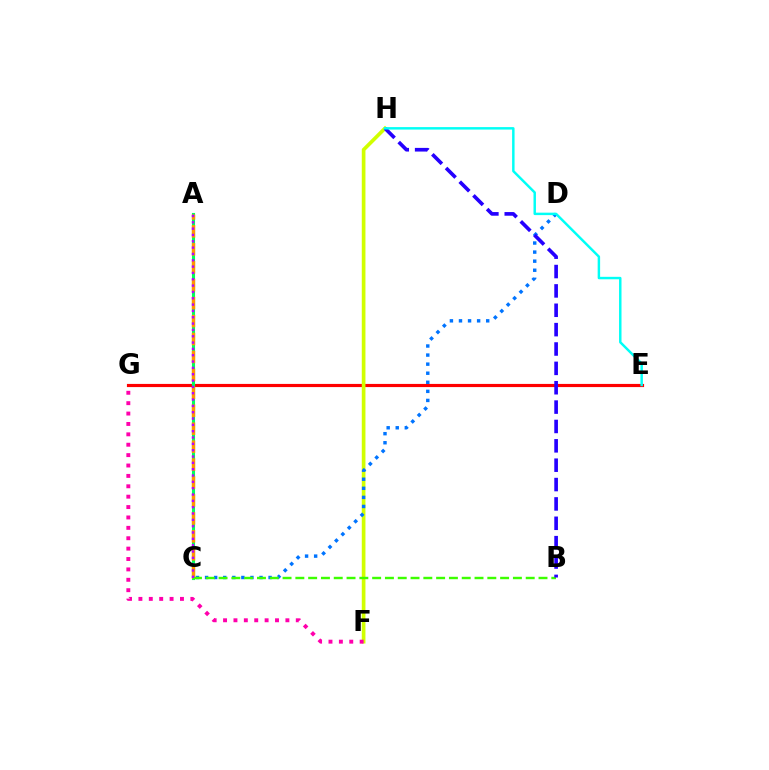{('E', 'G'): [{'color': '#ff0000', 'line_style': 'solid', 'thickness': 2.28}], ('A', 'C'): [{'color': '#00ff5c', 'line_style': 'solid', 'thickness': 2.24}, {'color': '#ff9400', 'line_style': 'dashed', 'thickness': 2.44}, {'color': '#b900ff', 'line_style': 'dotted', 'thickness': 1.72}], ('F', 'H'): [{'color': '#d1ff00', 'line_style': 'solid', 'thickness': 2.65}], ('C', 'D'): [{'color': '#0074ff', 'line_style': 'dotted', 'thickness': 2.46}], ('B', 'C'): [{'color': '#3dff00', 'line_style': 'dashed', 'thickness': 1.74}], ('F', 'G'): [{'color': '#ff00ac', 'line_style': 'dotted', 'thickness': 2.82}], ('B', 'H'): [{'color': '#2500ff', 'line_style': 'dashed', 'thickness': 2.63}], ('E', 'H'): [{'color': '#00fff6', 'line_style': 'solid', 'thickness': 1.77}]}